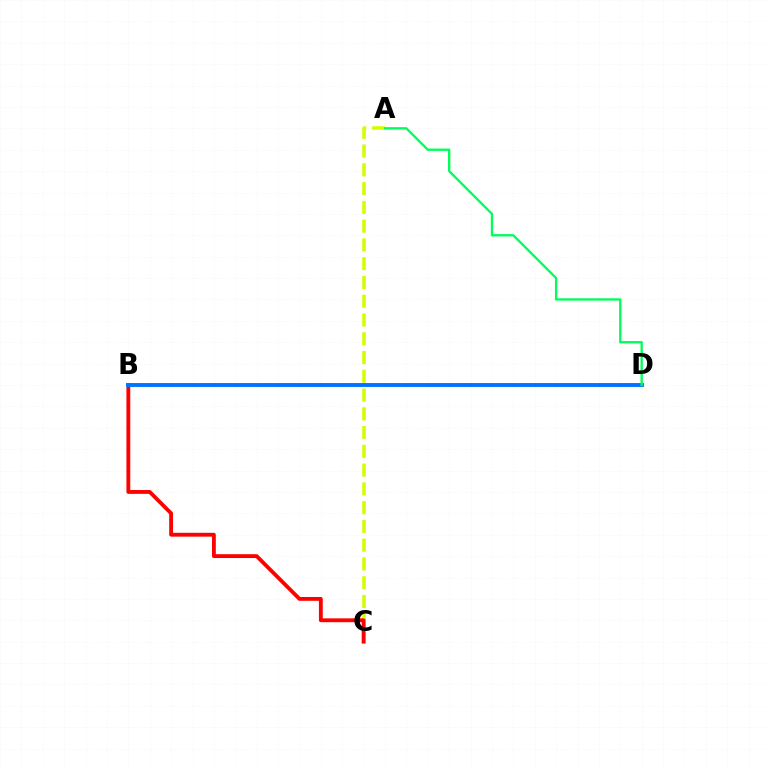{('A', 'C'): [{'color': '#d1ff00', 'line_style': 'dashed', 'thickness': 2.55}], ('B', 'C'): [{'color': '#ff0000', 'line_style': 'solid', 'thickness': 2.77}], ('B', 'D'): [{'color': '#b900ff', 'line_style': 'dotted', 'thickness': 1.78}, {'color': '#0074ff', 'line_style': 'solid', 'thickness': 2.79}], ('A', 'D'): [{'color': '#00ff5c', 'line_style': 'solid', 'thickness': 1.69}]}